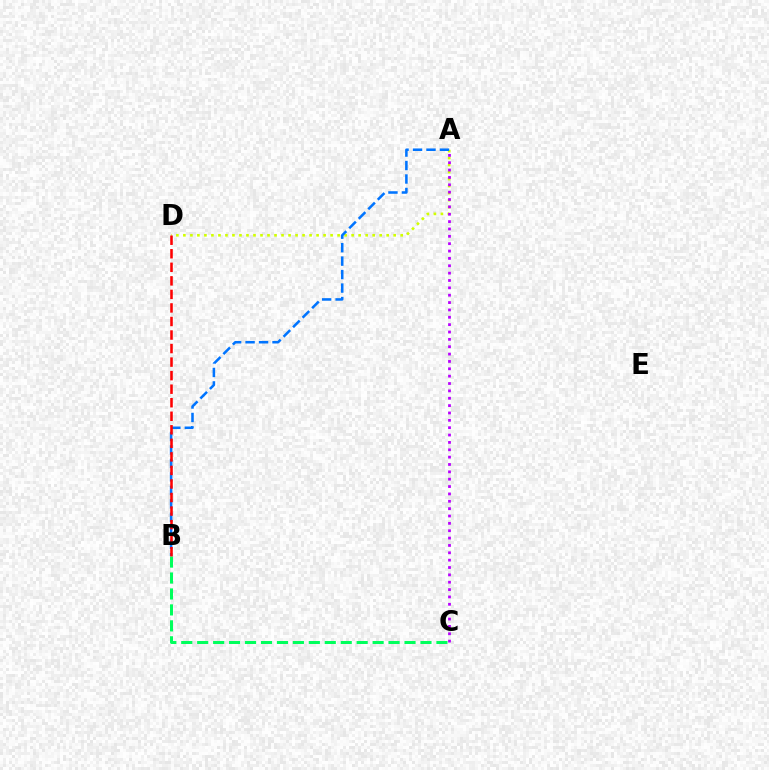{('A', 'D'): [{'color': '#d1ff00', 'line_style': 'dotted', 'thickness': 1.9}], ('A', 'B'): [{'color': '#0074ff', 'line_style': 'dashed', 'thickness': 1.83}], ('B', 'C'): [{'color': '#00ff5c', 'line_style': 'dashed', 'thickness': 2.17}], ('B', 'D'): [{'color': '#ff0000', 'line_style': 'dashed', 'thickness': 1.84}], ('A', 'C'): [{'color': '#b900ff', 'line_style': 'dotted', 'thickness': 2.0}]}